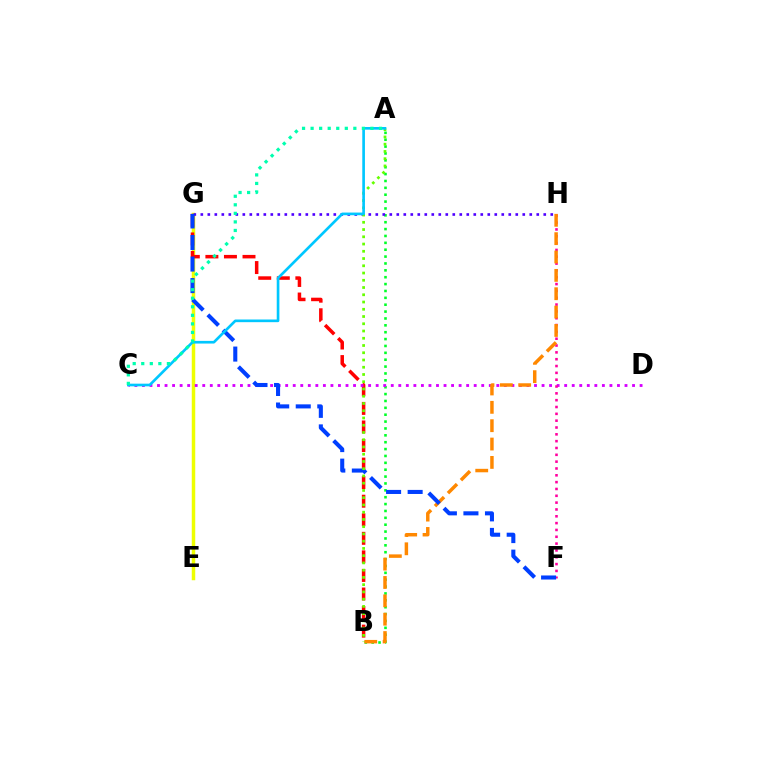{('A', 'B'): [{'color': '#00ff27', 'line_style': 'dotted', 'thickness': 1.87}, {'color': '#66ff00', 'line_style': 'dotted', 'thickness': 1.97}], ('E', 'G'): [{'color': '#eeff00', 'line_style': 'solid', 'thickness': 2.5}], ('B', 'G'): [{'color': '#ff0000', 'line_style': 'dashed', 'thickness': 2.52}], ('C', 'D'): [{'color': '#d600ff', 'line_style': 'dotted', 'thickness': 2.05}], ('F', 'H'): [{'color': '#ff00a0', 'line_style': 'dotted', 'thickness': 1.86}], ('G', 'H'): [{'color': '#4f00ff', 'line_style': 'dotted', 'thickness': 1.9}], ('B', 'H'): [{'color': '#ff8800', 'line_style': 'dashed', 'thickness': 2.49}], ('F', 'G'): [{'color': '#003fff', 'line_style': 'dashed', 'thickness': 2.93}], ('A', 'C'): [{'color': '#00c7ff', 'line_style': 'solid', 'thickness': 1.92}, {'color': '#00ffaf', 'line_style': 'dotted', 'thickness': 2.32}]}